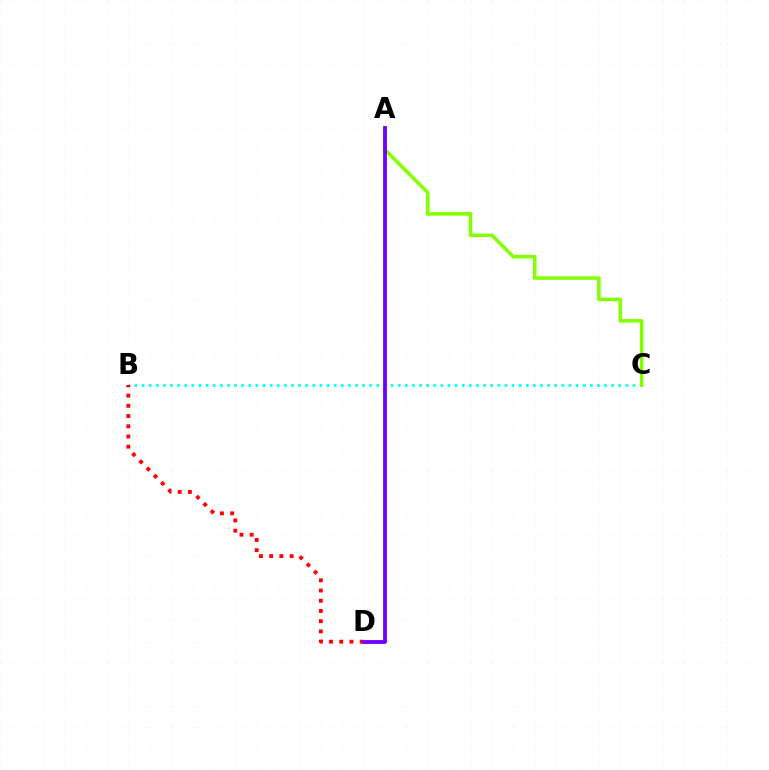{('B', 'C'): [{'color': '#00fff6', 'line_style': 'dotted', 'thickness': 1.93}], ('A', 'C'): [{'color': '#84ff00', 'line_style': 'solid', 'thickness': 2.55}], ('B', 'D'): [{'color': '#ff0000', 'line_style': 'dotted', 'thickness': 2.78}], ('A', 'D'): [{'color': '#7200ff', 'line_style': 'solid', 'thickness': 2.75}]}